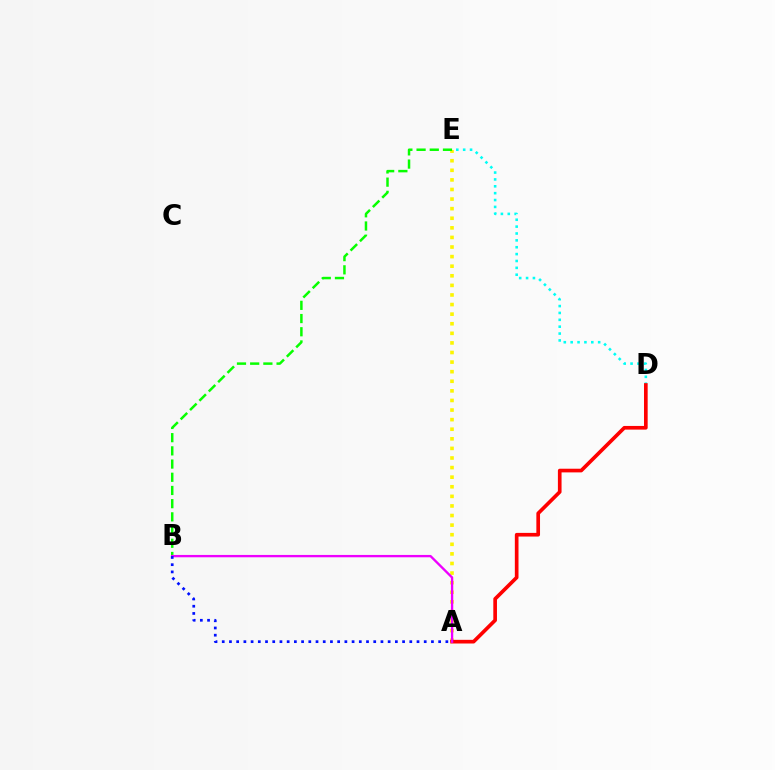{('D', 'E'): [{'color': '#00fff6', 'line_style': 'dotted', 'thickness': 1.87}], ('A', 'E'): [{'color': '#fcf500', 'line_style': 'dotted', 'thickness': 2.61}], ('B', 'E'): [{'color': '#08ff00', 'line_style': 'dashed', 'thickness': 1.79}], ('A', 'D'): [{'color': '#ff0000', 'line_style': 'solid', 'thickness': 2.64}], ('A', 'B'): [{'color': '#ee00ff', 'line_style': 'solid', 'thickness': 1.69}, {'color': '#0010ff', 'line_style': 'dotted', 'thickness': 1.96}]}